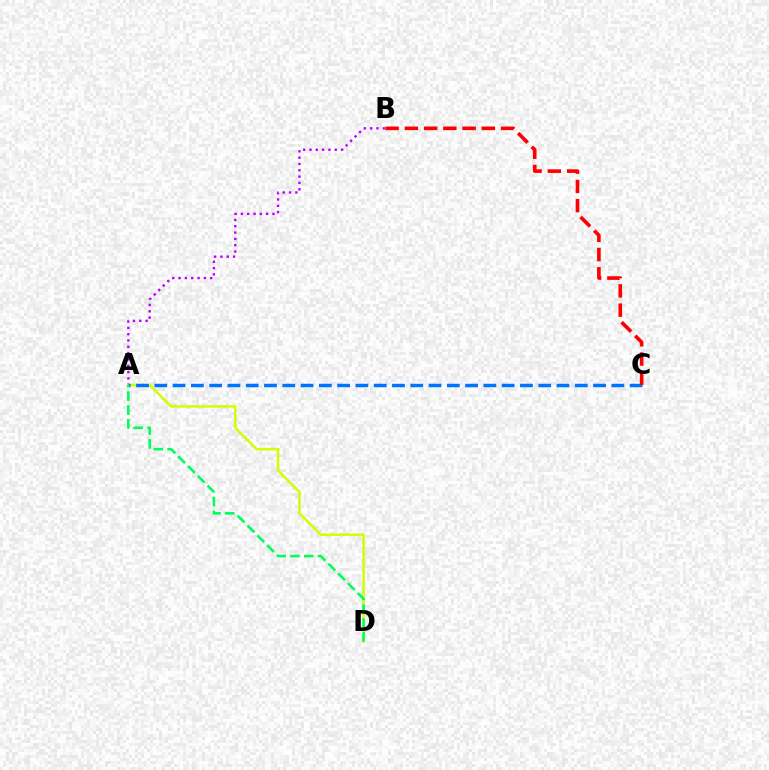{('A', 'B'): [{'color': '#b900ff', 'line_style': 'dotted', 'thickness': 1.72}], ('A', 'D'): [{'color': '#d1ff00', 'line_style': 'solid', 'thickness': 1.79}, {'color': '#00ff5c', 'line_style': 'dashed', 'thickness': 1.88}], ('A', 'C'): [{'color': '#0074ff', 'line_style': 'dashed', 'thickness': 2.48}], ('B', 'C'): [{'color': '#ff0000', 'line_style': 'dashed', 'thickness': 2.61}]}